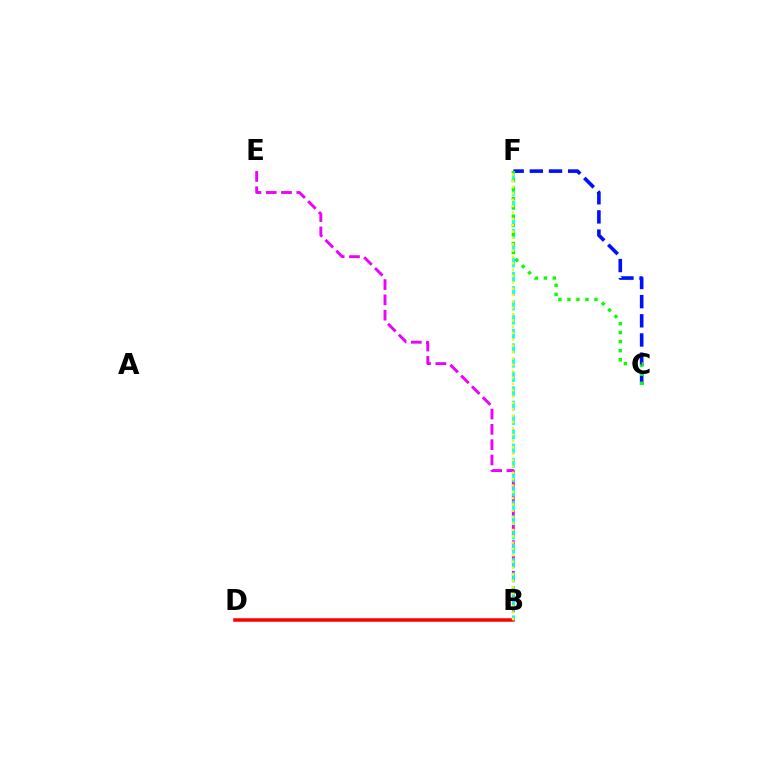{('B', 'E'): [{'color': '#ee00ff', 'line_style': 'dashed', 'thickness': 2.08}], ('B', 'D'): [{'color': '#ff0000', 'line_style': 'solid', 'thickness': 2.54}], ('B', 'F'): [{'color': '#00fff6', 'line_style': 'dashed', 'thickness': 1.95}, {'color': '#fcf500', 'line_style': 'dotted', 'thickness': 1.72}], ('C', 'F'): [{'color': '#0010ff', 'line_style': 'dashed', 'thickness': 2.6}, {'color': '#08ff00', 'line_style': 'dotted', 'thickness': 2.45}]}